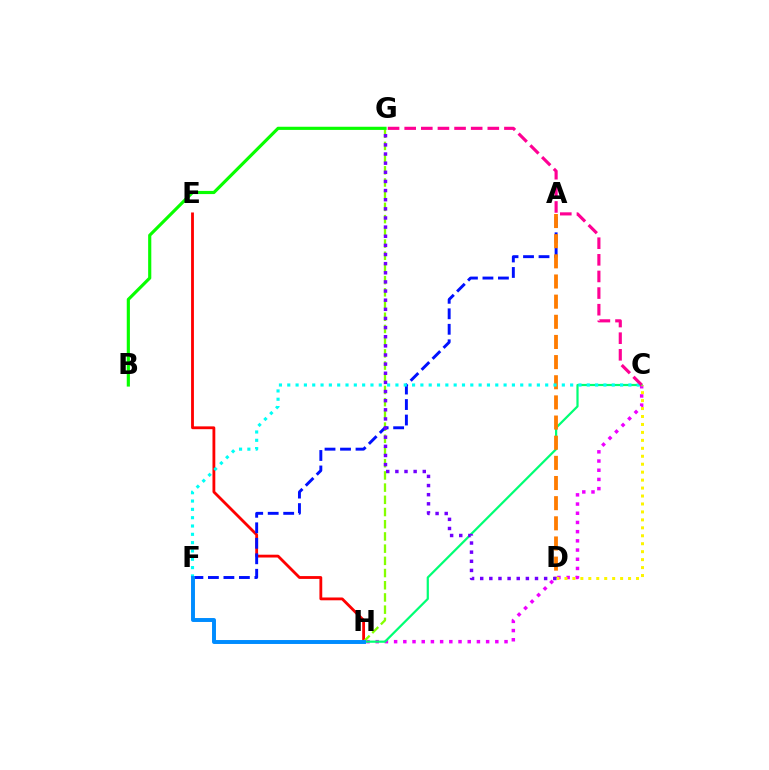{('E', 'H'): [{'color': '#ff0000', 'line_style': 'solid', 'thickness': 2.03}], ('C', 'H'): [{'color': '#ee00ff', 'line_style': 'dotted', 'thickness': 2.5}, {'color': '#00ff74', 'line_style': 'solid', 'thickness': 1.59}], ('G', 'H'): [{'color': '#84ff00', 'line_style': 'dashed', 'thickness': 1.66}], ('A', 'F'): [{'color': '#0010ff', 'line_style': 'dashed', 'thickness': 2.1}], ('A', 'D'): [{'color': '#ff7c00', 'line_style': 'dashed', 'thickness': 2.74}], ('C', 'D'): [{'color': '#fcf500', 'line_style': 'dotted', 'thickness': 2.16}], ('C', 'F'): [{'color': '#00fff6', 'line_style': 'dotted', 'thickness': 2.26}], ('C', 'G'): [{'color': '#ff0094', 'line_style': 'dashed', 'thickness': 2.26}], ('B', 'G'): [{'color': '#08ff00', 'line_style': 'solid', 'thickness': 2.27}], ('F', 'H'): [{'color': '#008cff', 'line_style': 'solid', 'thickness': 2.84}], ('D', 'G'): [{'color': '#7200ff', 'line_style': 'dotted', 'thickness': 2.48}]}